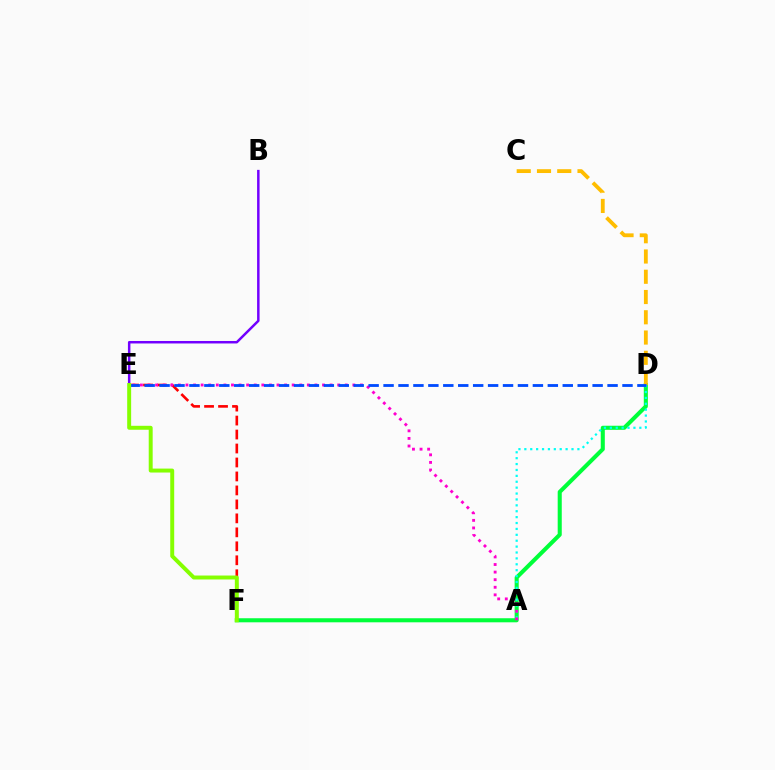{('D', 'F'): [{'color': '#00ff39', 'line_style': 'solid', 'thickness': 2.92}], ('C', 'D'): [{'color': '#ffbd00', 'line_style': 'dashed', 'thickness': 2.75}], ('A', 'D'): [{'color': '#00fff6', 'line_style': 'dotted', 'thickness': 1.6}], ('E', 'F'): [{'color': '#ff0000', 'line_style': 'dashed', 'thickness': 1.9}, {'color': '#84ff00', 'line_style': 'solid', 'thickness': 2.84}], ('A', 'E'): [{'color': '#ff00cf', 'line_style': 'dotted', 'thickness': 2.06}], ('D', 'E'): [{'color': '#004bff', 'line_style': 'dashed', 'thickness': 2.03}], ('B', 'E'): [{'color': '#7200ff', 'line_style': 'solid', 'thickness': 1.79}]}